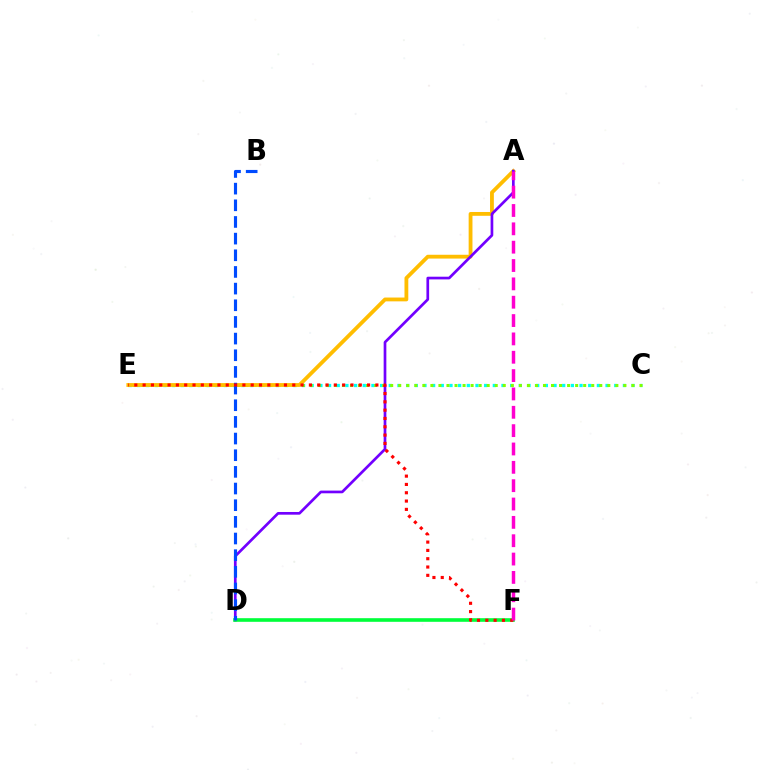{('C', 'E'): [{'color': '#00fff6', 'line_style': 'dotted', 'thickness': 2.36}, {'color': '#84ff00', 'line_style': 'dotted', 'thickness': 2.18}], ('A', 'E'): [{'color': '#ffbd00', 'line_style': 'solid', 'thickness': 2.74}], ('A', 'D'): [{'color': '#7200ff', 'line_style': 'solid', 'thickness': 1.94}], ('D', 'F'): [{'color': '#00ff39', 'line_style': 'solid', 'thickness': 2.6}], ('B', 'D'): [{'color': '#004bff', 'line_style': 'dashed', 'thickness': 2.26}], ('E', 'F'): [{'color': '#ff0000', 'line_style': 'dotted', 'thickness': 2.26}], ('A', 'F'): [{'color': '#ff00cf', 'line_style': 'dashed', 'thickness': 2.49}]}